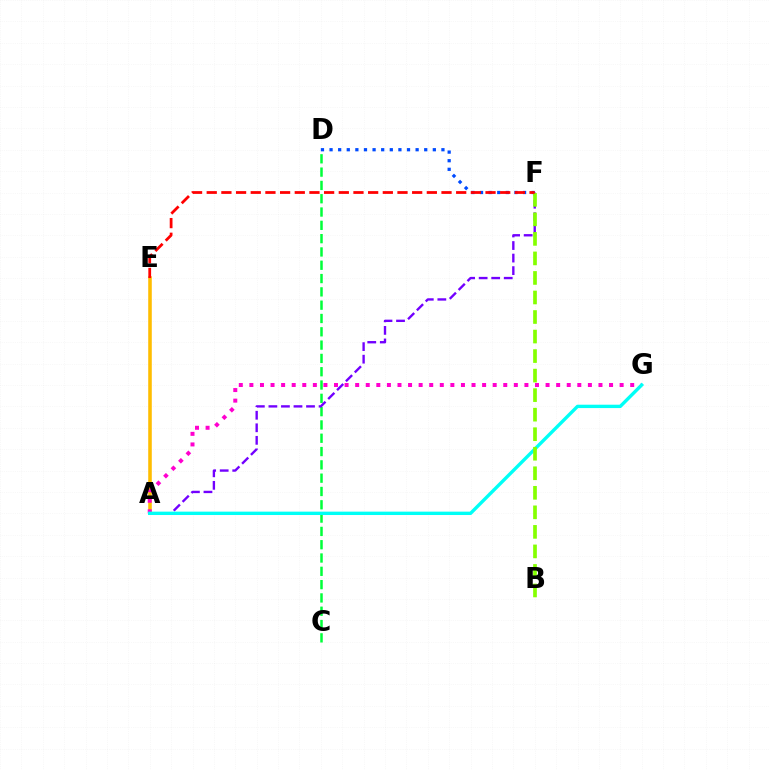{('C', 'D'): [{'color': '#00ff39', 'line_style': 'dashed', 'thickness': 1.81}], ('A', 'E'): [{'color': '#ffbd00', 'line_style': 'solid', 'thickness': 2.57}], ('A', 'F'): [{'color': '#7200ff', 'line_style': 'dashed', 'thickness': 1.7}], ('A', 'G'): [{'color': '#ff00cf', 'line_style': 'dotted', 'thickness': 2.87}, {'color': '#00fff6', 'line_style': 'solid', 'thickness': 2.43}], ('D', 'F'): [{'color': '#004bff', 'line_style': 'dotted', 'thickness': 2.34}], ('B', 'F'): [{'color': '#84ff00', 'line_style': 'dashed', 'thickness': 2.65}], ('E', 'F'): [{'color': '#ff0000', 'line_style': 'dashed', 'thickness': 1.99}]}